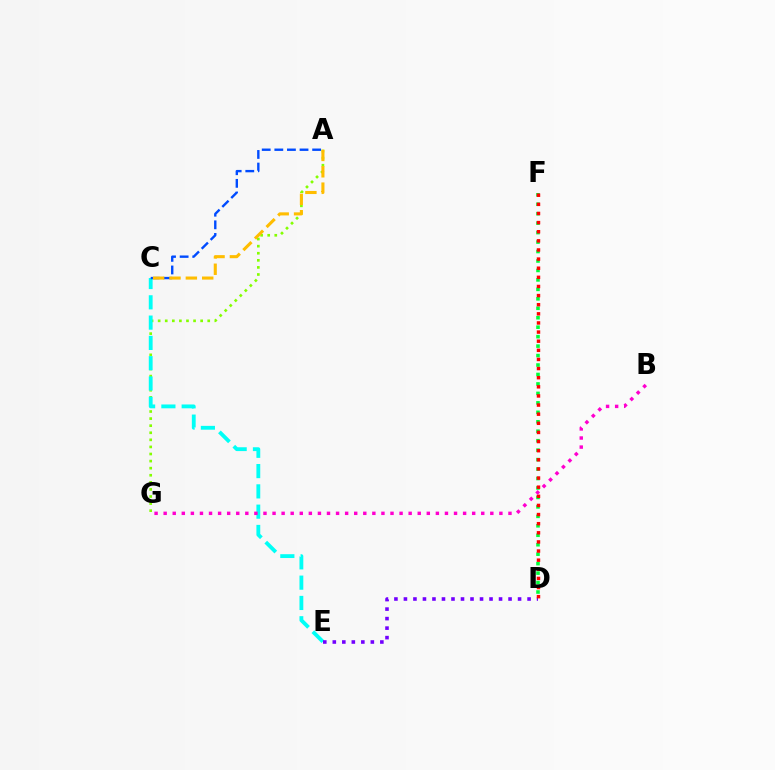{('A', 'G'): [{'color': '#84ff00', 'line_style': 'dotted', 'thickness': 1.92}], ('C', 'E'): [{'color': '#00fff6', 'line_style': 'dashed', 'thickness': 2.76}], ('A', 'C'): [{'color': '#004bff', 'line_style': 'dashed', 'thickness': 1.71}, {'color': '#ffbd00', 'line_style': 'dashed', 'thickness': 2.22}], ('D', 'E'): [{'color': '#7200ff', 'line_style': 'dotted', 'thickness': 2.58}], ('D', 'F'): [{'color': '#00ff39', 'line_style': 'dotted', 'thickness': 2.57}, {'color': '#ff0000', 'line_style': 'dotted', 'thickness': 2.48}], ('B', 'G'): [{'color': '#ff00cf', 'line_style': 'dotted', 'thickness': 2.47}]}